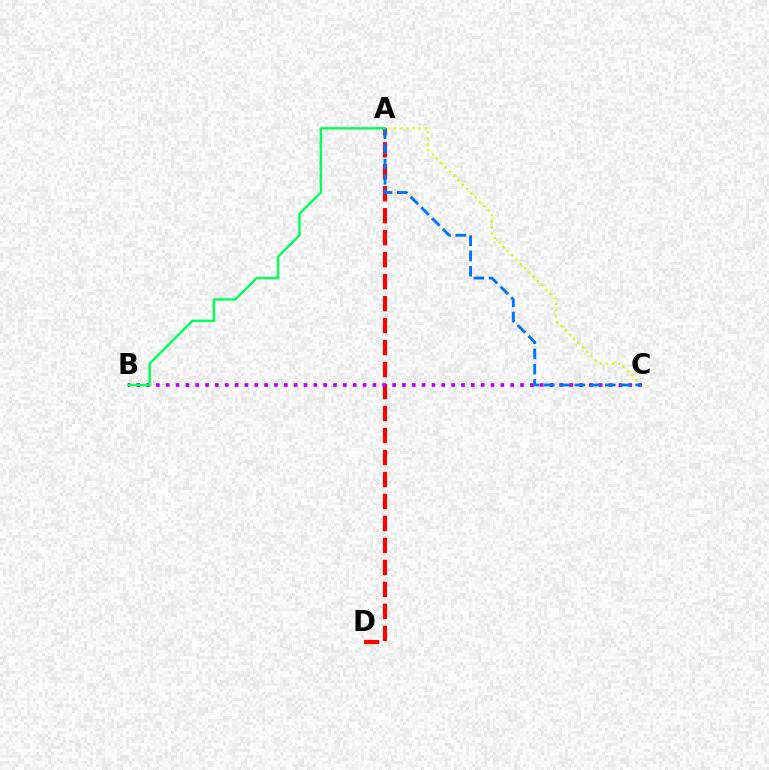{('A', 'D'): [{'color': '#ff0000', 'line_style': 'dashed', 'thickness': 2.99}], ('A', 'C'): [{'color': '#d1ff00', 'line_style': 'dotted', 'thickness': 1.65}, {'color': '#0074ff', 'line_style': 'dashed', 'thickness': 2.07}], ('B', 'C'): [{'color': '#b900ff', 'line_style': 'dotted', 'thickness': 2.67}], ('A', 'B'): [{'color': '#00ff5c', 'line_style': 'solid', 'thickness': 1.72}]}